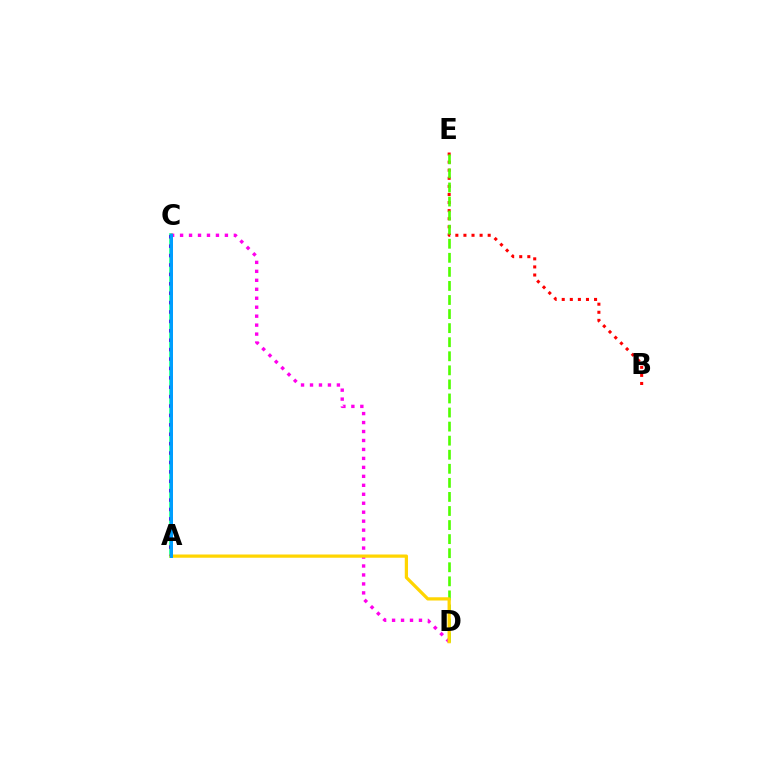{('B', 'E'): [{'color': '#ff0000', 'line_style': 'dotted', 'thickness': 2.2}], ('A', 'C'): [{'color': '#00ff86', 'line_style': 'solid', 'thickness': 2.57}, {'color': '#3700ff', 'line_style': 'dotted', 'thickness': 2.55}, {'color': '#009eff', 'line_style': 'solid', 'thickness': 2.14}], ('D', 'E'): [{'color': '#4fff00', 'line_style': 'dashed', 'thickness': 1.91}], ('C', 'D'): [{'color': '#ff00ed', 'line_style': 'dotted', 'thickness': 2.44}], ('A', 'D'): [{'color': '#ffd500', 'line_style': 'solid', 'thickness': 2.33}]}